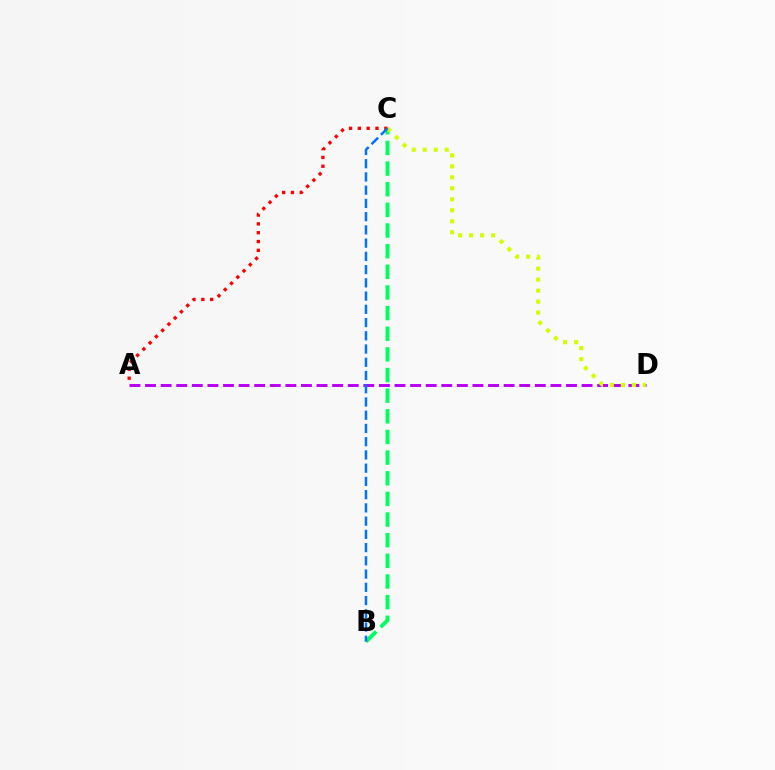{('A', 'D'): [{'color': '#b900ff', 'line_style': 'dashed', 'thickness': 2.12}], ('B', 'C'): [{'color': '#00ff5c', 'line_style': 'dashed', 'thickness': 2.8}, {'color': '#0074ff', 'line_style': 'dashed', 'thickness': 1.8}], ('C', 'D'): [{'color': '#d1ff00', 'line_style': 'dotted', 'thickness': 2.99}], ('A', 'C'): [{'color': '#ff0000', 'line_style': 'dotted', 'thickness': 2.4}]}